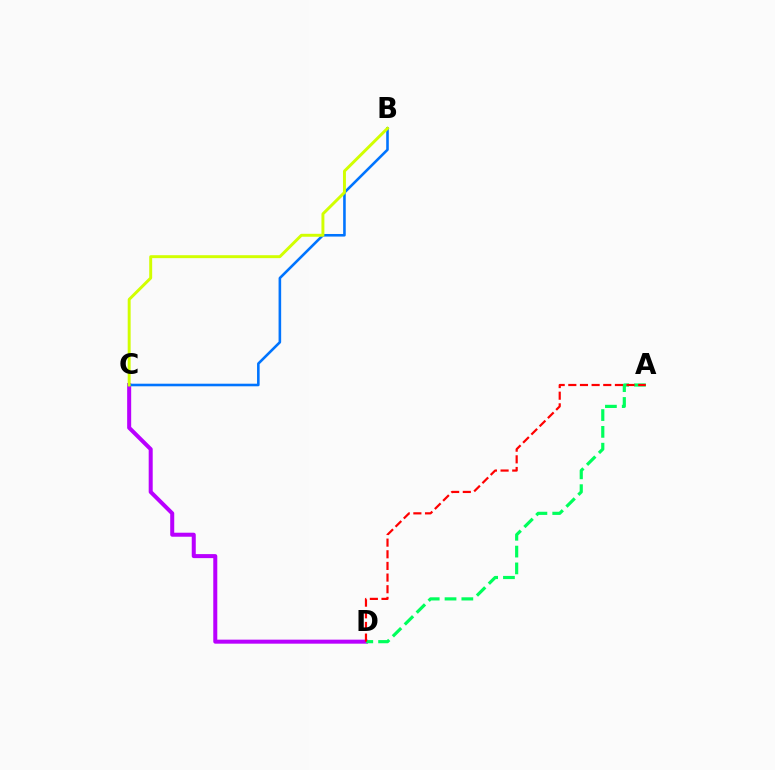{('C', 'D'): [{'color': '#b900ff', 'line_style': 'solid', 'thickness': 2.89}], ('A', 'D'): [{'color': '#00ff5c', 'line_style': 'dashed', 'thickness': 2.28}, {'color': '#ff0000', 'line_style': 'dashed', 'thickness': 1.58}], ('B', 'C'): [{'color': '#0074ff', 'line_style': 'solid', 'thickness': 1.86}, {'color': '#d1ff00', 'line_style': 'solid', 'thickness': 2.12}]}